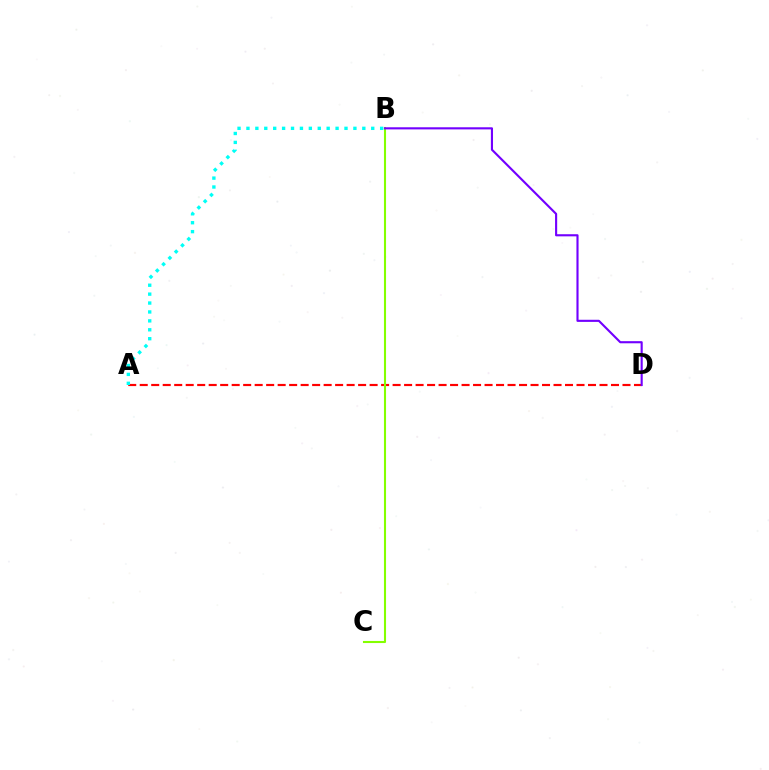{('A', 'D'): [{'color': '#ff0000', 'line_style': 'dashed', 'thickness': 1.56}], ('A', 'B'): [{'color': '#00fff6', 'line_style': 'dotted', 'thickness': 2.42}], ('B', 'C'): [{'color': '#84ff00', 'line_style': 'solid', 'thickness': 1.51}], ('B', 'D'): [{'color': '#7200ff', 'line_style': 'solid', 'thickness': 1.53}]}